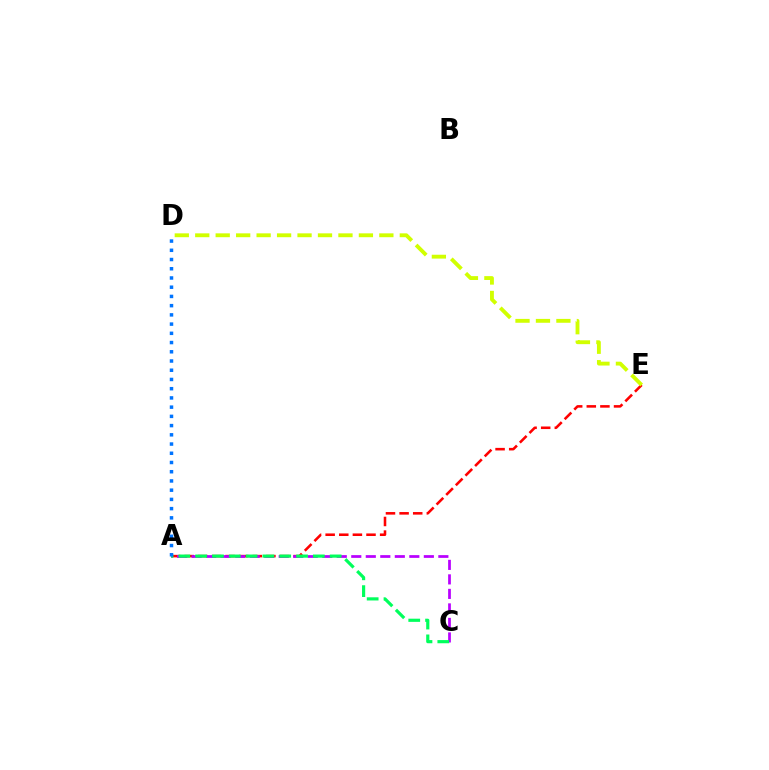{('A', 'E'): [{'color': '#ff0000', 'line_style': 'dashed', 'thickness': 1.85}], ('A', 'C'): [{'color': '#b900ff', 'line_style': 'dashed', 'thickness': 1.97}, {'color': '#00ff5c', 'line_style': 'dashed', 'thickness': 2.28}], ('A', 'D'): [{'color': '#0074ff', 'line_style': 'dotted', 'thickness': 2.51}], ('D', 'E'): [{'color': '#d1ff00', 'line_style': 'dashed', 'thickness': 2.78}]}